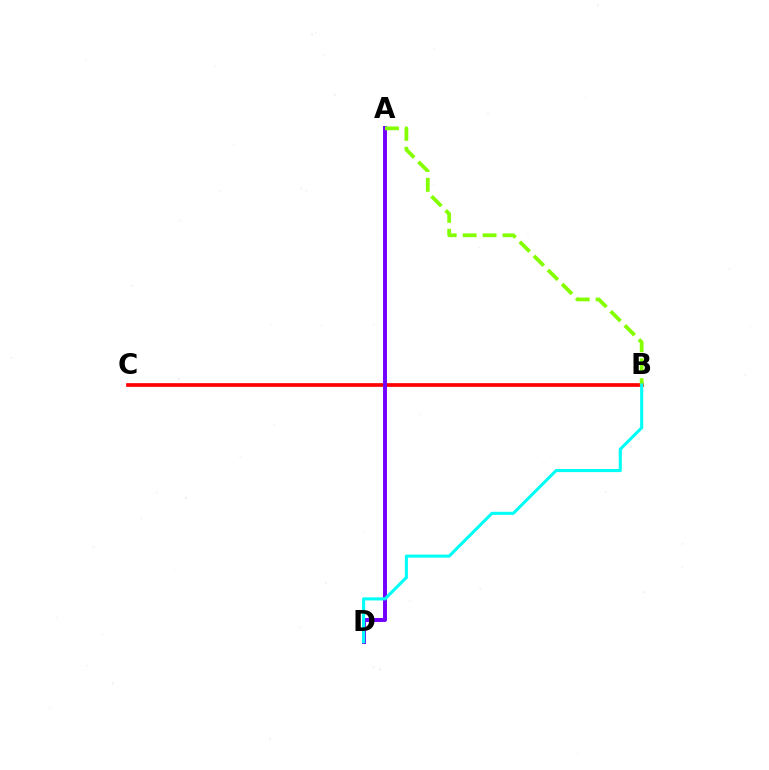{('B', 'C'): [{'color': '#ff0000', 'line_style': 'solid', 'thickness': 2.66}], ('A', 'D'): [{'color': '#7200ff', 'line_style': 'solid', 'thickness': 2.84}], ('A', 'B'): [{'color': '#84ff00', 'line_style': 'dashed', 'thickness': 2.71}], ('B', 'D'): [{'color': '#00fff6', 'line_style': 'solid', 'thickness': 2.22}]}